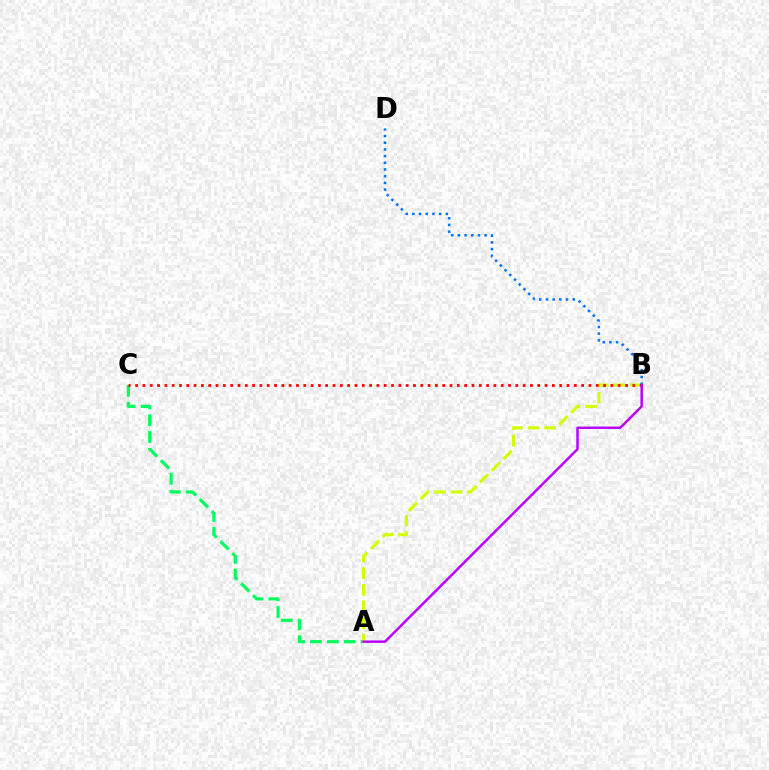{('A', 'C'): [{'color': '#00ff5c', 'line_style': 'dashed', 'thickness': 2.29}], ('A', 'B'): [{'color': '#d1ff00', 'line_style': 'dashed', 'thickness': 2.25}, {'color': '#b900ff', 'line_style': 'solid', 'thickness': 1.76}], ('B', 'D'): [{'color': '#0074ff', 'line_style': 'dotted', 'thickness': 1.82}], ('B', 'C'): [{'color': '#ff0000', 'line_style': 'dotted', 'thickness': 1.99}]}